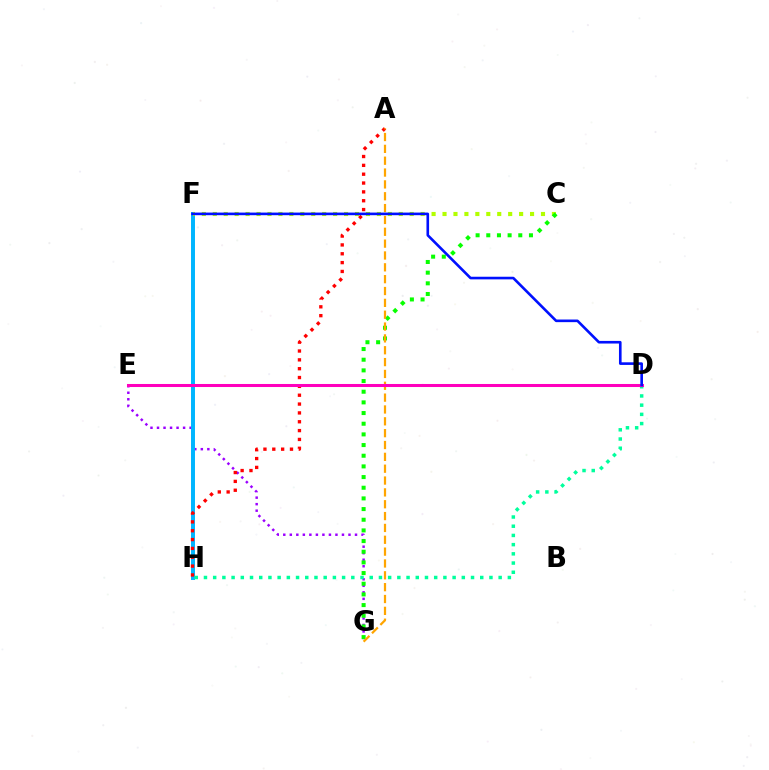{('E', 'G'): [{'color': '#9b00ff', 'line_style': 'dotted', 'thickness': 1.77}], ('F', 'H'): [{'color': '#00b5ff', 'line_style': 'solid', 'thickness': 2.86}], ('A', 'H'): [{'color': '#ff0000', 'line_style': 'dotted', 'thickness': 2.4}], ('C', 'F'): [{'color': '#b3ff00', 'line_style': 'dotted', 'thickness': 2.97}], ('C', 'G'): [{'color': '#08ff00', 'line_style': 'dotted', 'thickness': 2.9}], ('A', 'G'): [{'color': '#ffa500', 'line_style': 'dashed', 'thickness': 1.61}], ('D', 'H'): [{'color': '#00ff9d', 'line_style': 'dotted', 'thickness': 2.5}], ('D', 'E'): [{'color': '#ff00bd', 'line_style': 'solid', 'thickness': 2.19}], ('D', 'F'): [{'color': '#0010ff', 'line_style': 'solid', 'thickness': 1.89}]}